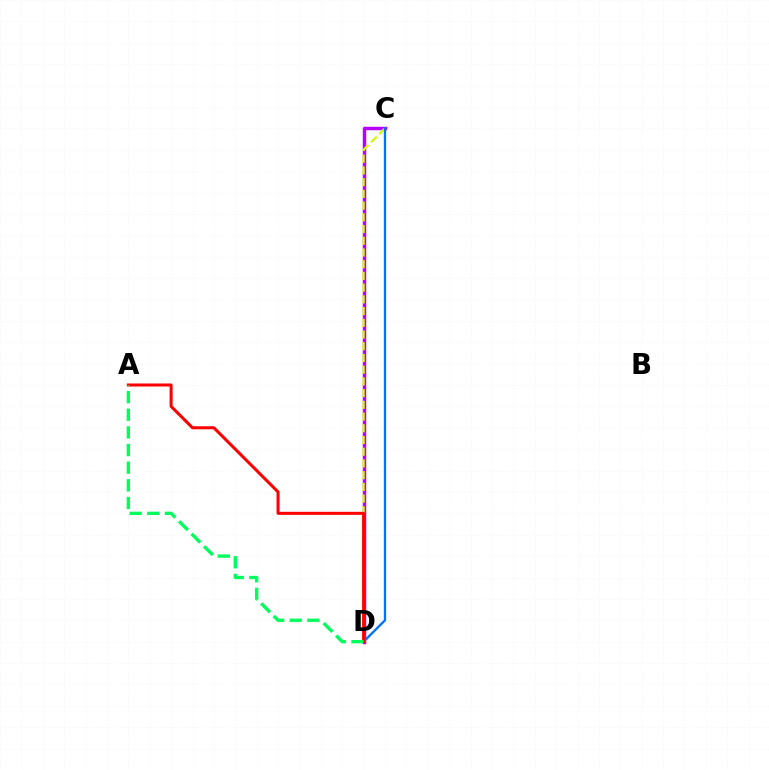{('C', 'D'): [{'color': '#b900ff', 'line_style': 'solid', 'thickness': 2.5}, {'color': '#d1ff00', 'line_style': 'dashed', 'thickness': 1.59}, {'color': '#0074ff', 'line_style': 'solid', 'thickness': 1.66}], ('A', 'D'): [{'color': '#ff0000', 'line_style': 'solid', 'thickness': 2.18}, {'color': '#00ff5c', 'line_style': 'dashed', 'thickness': 2.4}]}